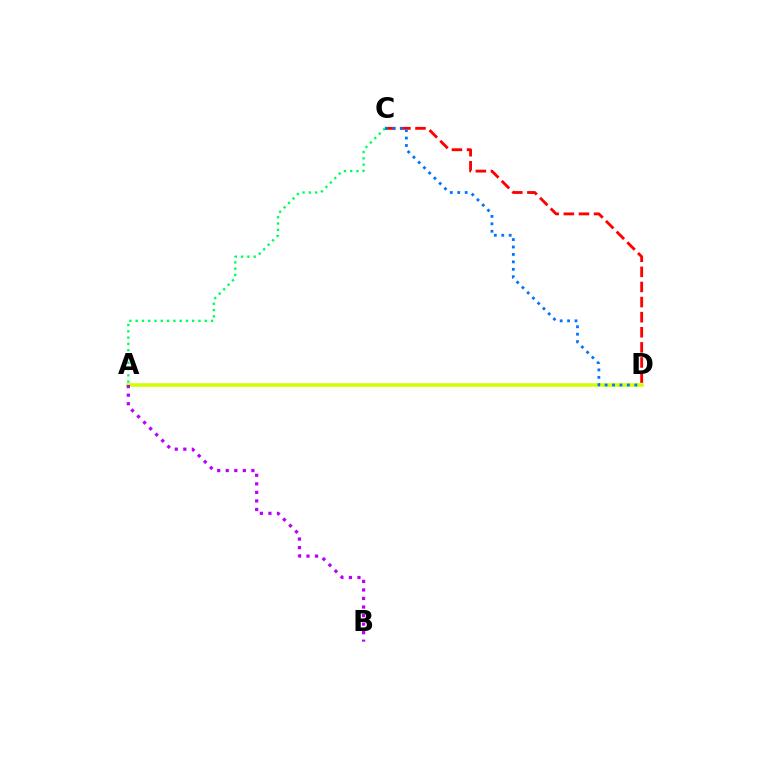{('C', 'D'): [{'color': '#ff0000', 'line_style': 'dashed', 'thickness': 2.05}, {'color': '#0074ff', 'line_style': 'dotted', 'thickness': 2.02}], ('A', 'D'): [{'color': '#d1ff00', 'line_style': 'solid', 'thickness': 2.57}], ('A', 'B'): [{'color': '#b900ff', 'line_style': 'dotted', 'thickness': 2.32}], ('A', 'C'): [{'color': '#00ff5c', 'line_style': 'dotted', 'thickness': 1.71}]}